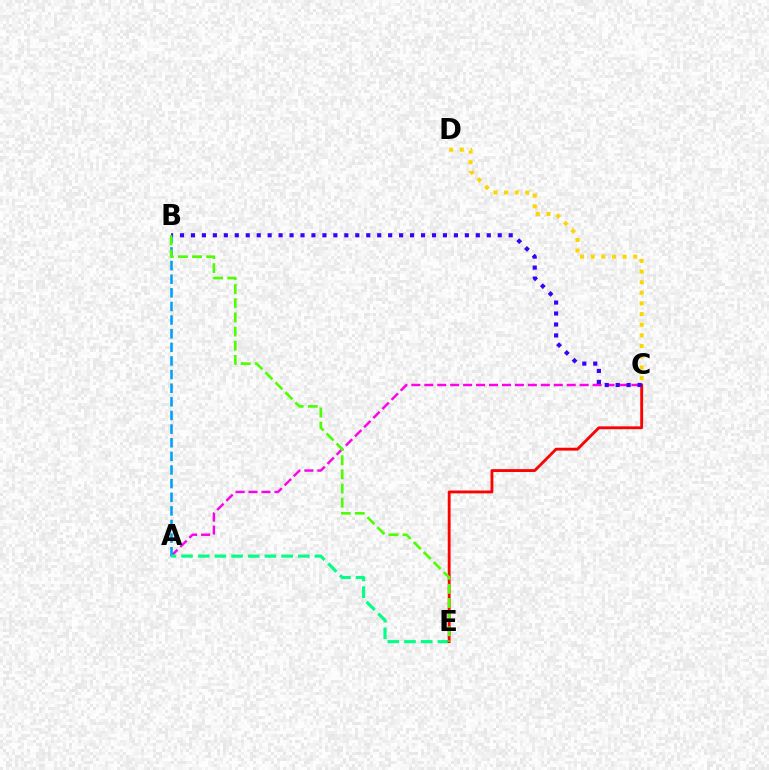{('A', 'C'): [{'color': '#ff00ed', 'line_style': 'dashed', 'thickness': 1.76}], ('A', 'B'): [{'color': '#009eff', 'line_style': 'dashed', 'thickness': 1.85}], ('A', 'E'): [{'color': '#00ff86', 'line_style': 'dashed', 'thickness': 2.27}], ('C', 'D'): [{'color': '#ffd500', 'line_style': 'dotted', 'thickness': 2.89}], ('C', 'E'): [{'color': '#ff0000', 'line_style': 'solid', 'thickness': 2.05}], ('B', 'C'): [{'color': '#3700ff', 'line_style': 'dotted', 'thickness': 2.98}], ('B', 'E'): [{'color': '#4fff00', 'line_style': 'dashed', 'thickness': 1.92}]}